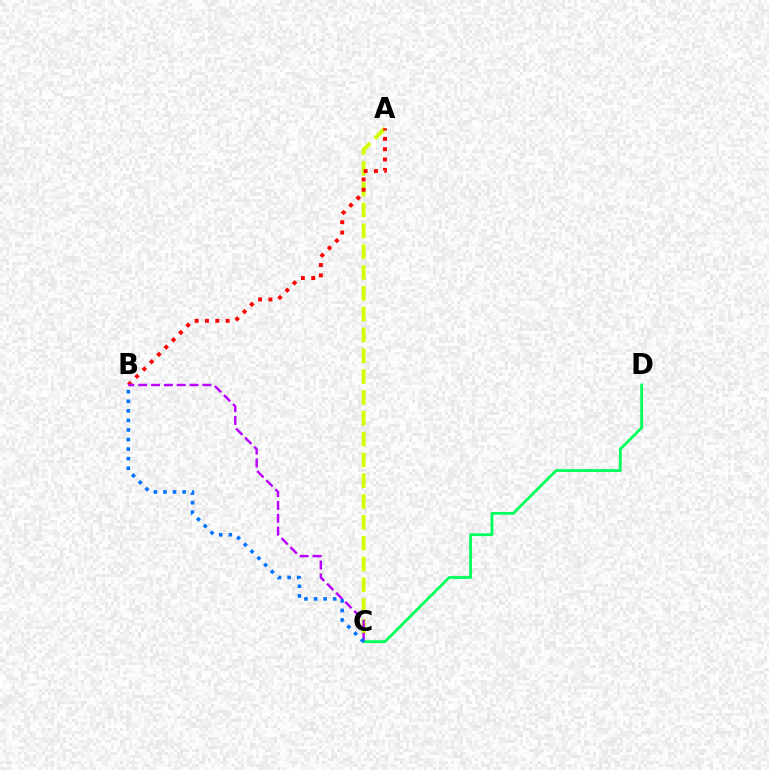{('A', 'C'): [{'color': '#d1ff00', 'line_style': 'dashed', 'thickness': 2.83}], ('C', 'D'): [{'color': '#00ff5c', 'line_style': 'solid', 'thickness': 2.01}], ('A', 'B'): [{'color': '#ff0000', 'line_style': 'dotted', 'thickness': 2.81}], ('B', 'C'): [{'color': '#b900ff', 'line_style': 'dashed', 'thickness': 1.74}, {'color': '#0074ff', 'line_style': 'dotted', 'thickness': 2.6}]}